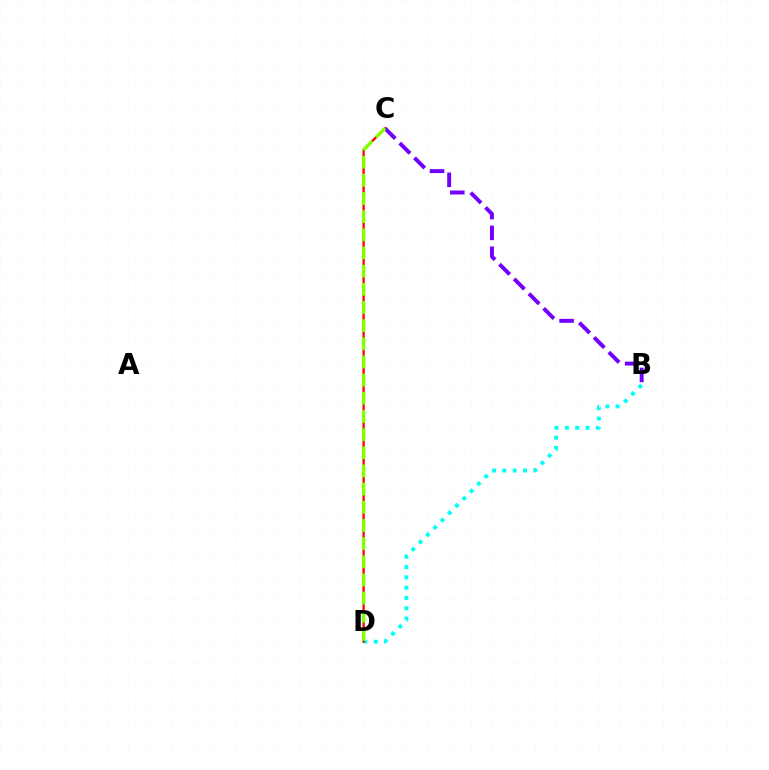{('B', 'D'): [{'color': '#00fff6', 'line_style': 'dotted', 'thickness': 2.8}], ('C', 'D'): [{'color': '#ff0000', 'line_style': 'solid', 'thickness': 1.63}, {'color': '#84ff00', 'line_style': 'dashed', 'thickness': 2.47}], ('B', 'C'): [{'color': '#7200ff', 'line_style': 'dashed', 'thickness': 2.83}]}